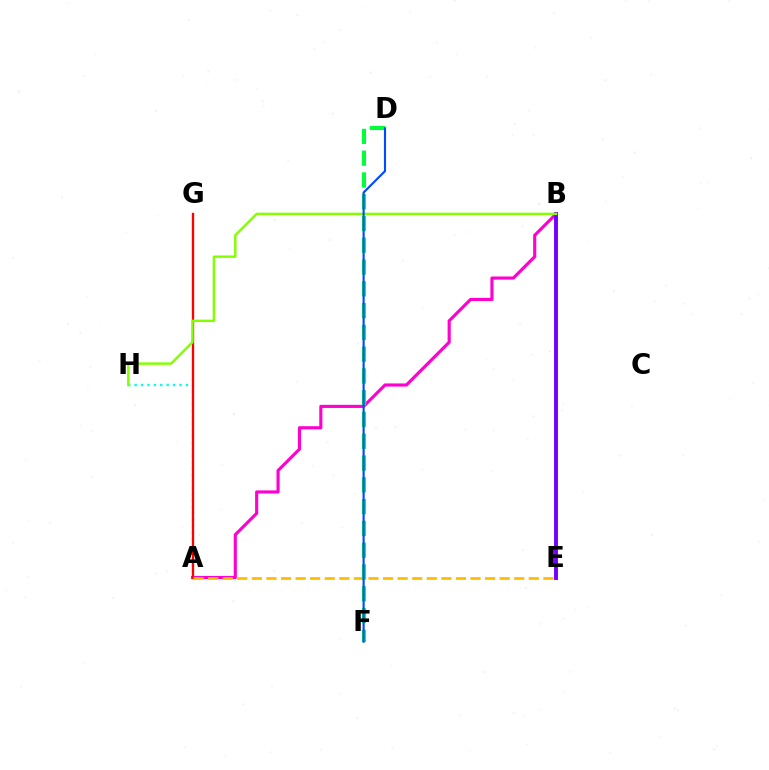{('A', 'B'): [{'color': '#ff00cf', 'line_style': 'solid', 'thickness': 2.25}], ('B', 'E'): [{'color': '#7200ff', 'line_style': 'solid', 'thickness': 2.81}], ('A', 'H'): [{'color': '#00fff6', 'line_style': 'dotted', 'thickness': 1.74}], ('A', 'G'): [{'color': '#ff0000', 'line_style': 'solid', 'thickness': 1.67}], ('B', 'H'): [{'color': '#84ff00', 'line_style': 'solid', 'thickness': 1.76}], ('A', 'E'): [{'color': '#ffbd00', 'line_style': 'dashed', 'thickness': 1.98}], ('D', 'F'): [{'color': '#00ff39', 'line_style': 'dashed', 'thickness': 2.96}, {'color': '#004bff', 'line_style': 'solid', 'thickness': 1.54}]}